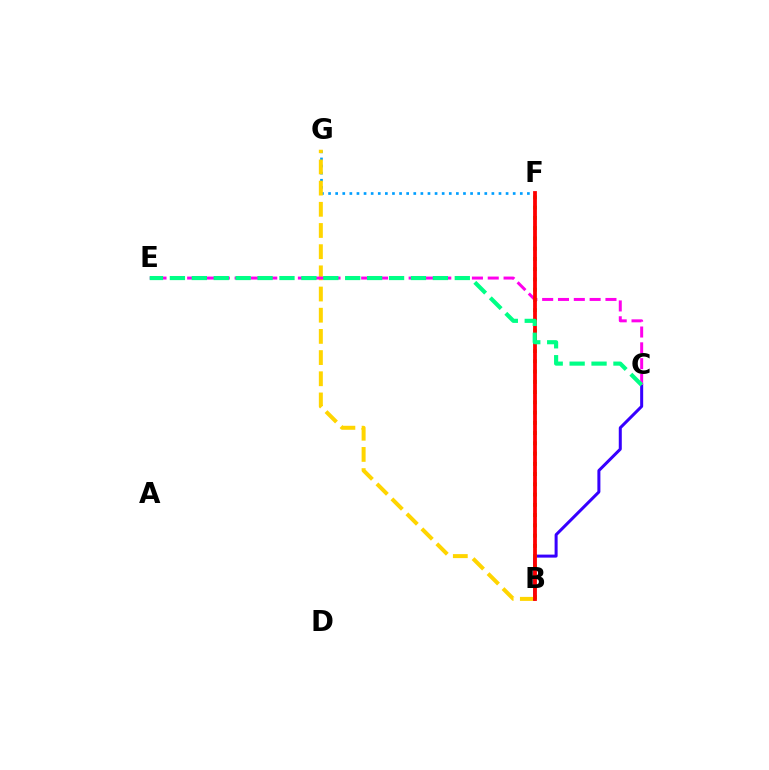{('F', 'G'): [{'color': '#009eff', 'line_style': 'dotted', 'thickness': 1.93}], ('B', 'G'): [{'color': '#ffd500', 'line_style': 'dashed', 'thickness': 2.88}], ('B', 'C'): [{'color': '#3700ff', 'line_style': 'solid', 'thickness': 2.17}], ('C', 'E'): [{'color': '#ff00ed', 'line_style': 'dashed', 'thickness': 2.15}, {'color': '#00ff86', 'line_style': 'dashed', 'thickness': 2.98}], ('B', 'F'): [{'color': '#4fff00', 'line_style': 'dotted', 'thickness': 2.78}, {'color': '#ff0000', 'line_style': 'solid', 'thickness': 2.73}]}